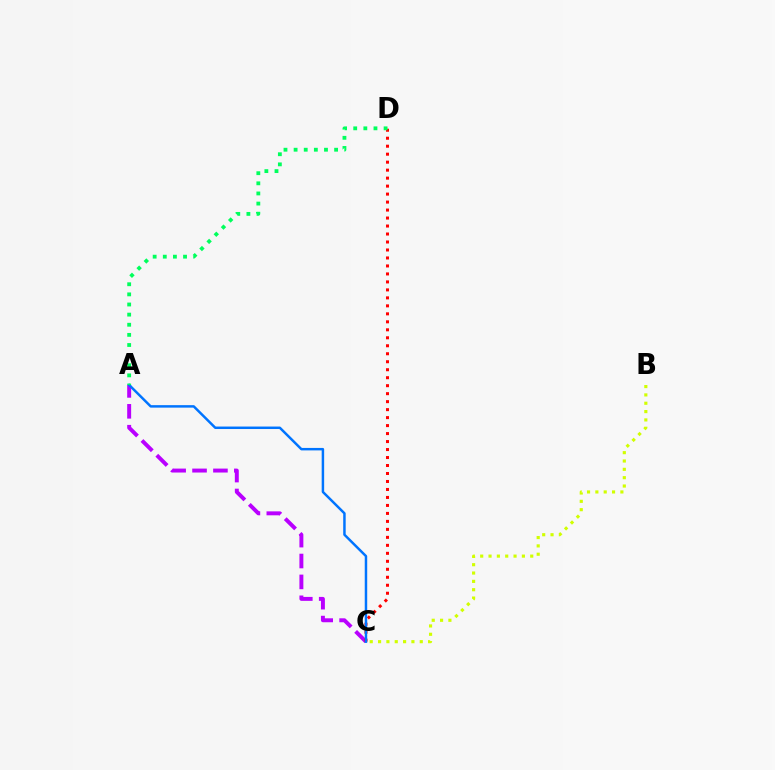{('A', 'C'): [{'color': '#b900ff', 'line_style': 'dashed', 'thickness': 2.84}, {'color': '#0074ff', 'line_style': 'solid', 'thickness': 1.78}], ('C', 'D'): [{'color': '#ff0000', 'line_style': 'dotted', 'thickness': 2.17}], ('B', 'C'): [{'color': '#d1ff00', 'line_style': 'dotted', 'thickness': 2.27}], ('A', 'D'): [{'color': '#00ff5c', 'line_style': 'dotted', 'thickness': 2.75}]}